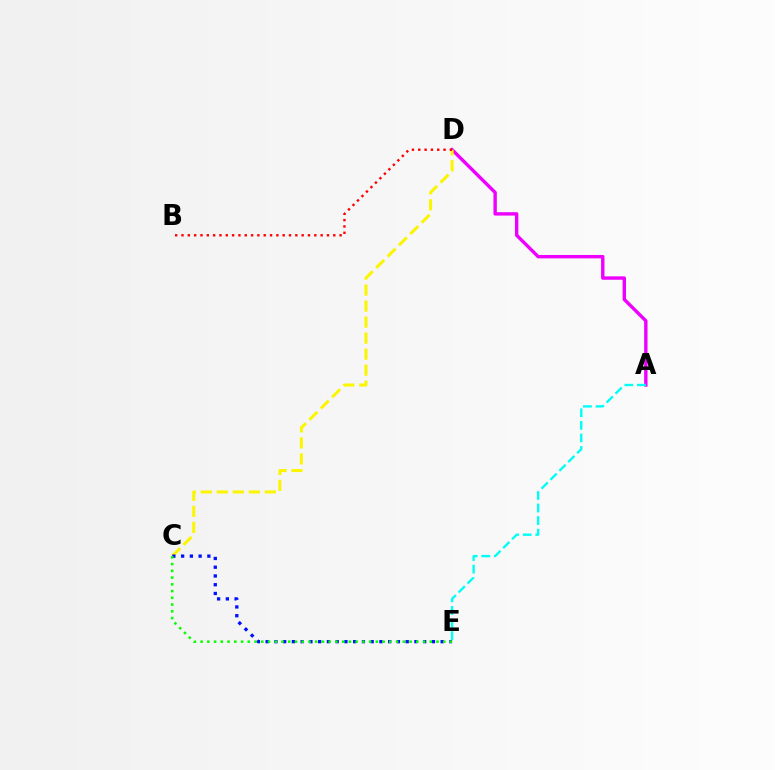{('A', 'D'): [{'color': '#ee00ff', 'line_style': 'solid', 'thickness': 2.44}], ('C', 'D'): [{'color': '#fcf500', 'line_style': 'dashed', 'thickness': 2.18}], ('B', 'D'): [{'color': '#ff0000', 'line_style': 'dotted', 'thickness': 1.72}], ('A', 'E'): [{'color': '#00fff6', 'line_style': 'dashed', 'thickness': 1.71}], ('C', 'E'): [{'color': '#0010ff', 'line_style': 'dotted', 'thickness': 2.38}, {'color': '#08ff00', 'line_style': 'dotted', 'thickness': 1.83}]}